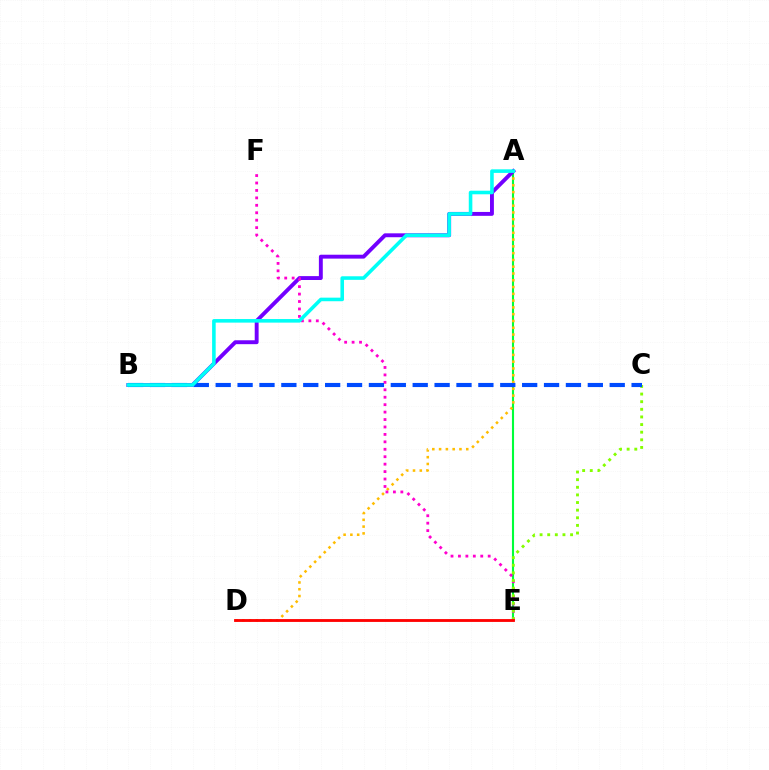{('A', 'E'): [{'color': '#00ff39', 'line_style': 'solid', 'thickness': 1.52}], ('A', 'D'): [{'color': '#ffbd00', 'line_style': 'dotted', 'thickness': 1.84}], ('A', 'B'): [{'color': '#7200ff', 'line_style': 'solid', 'thickness': 2.81}, {'color': '#00fff6', 'line_style': 'solid', 'thickness': 2.57}], ('E', 'F'): [{'color': '#ff00cf', 'line_style': 'dotted', 'thickness': 2.02}], ('C', 'E'): [{'color': '#84ff00', 'line_style': 'dotted', 'thickness': 2.07}], ('B', 'C'): [{'color': '#004bff', 'line_style': 'dashed', 'thickness': 2.97}], ('D', 'E'): [{'color': '#ff0000', 'line_style': 'solid', 'thickness': 2.04}]}